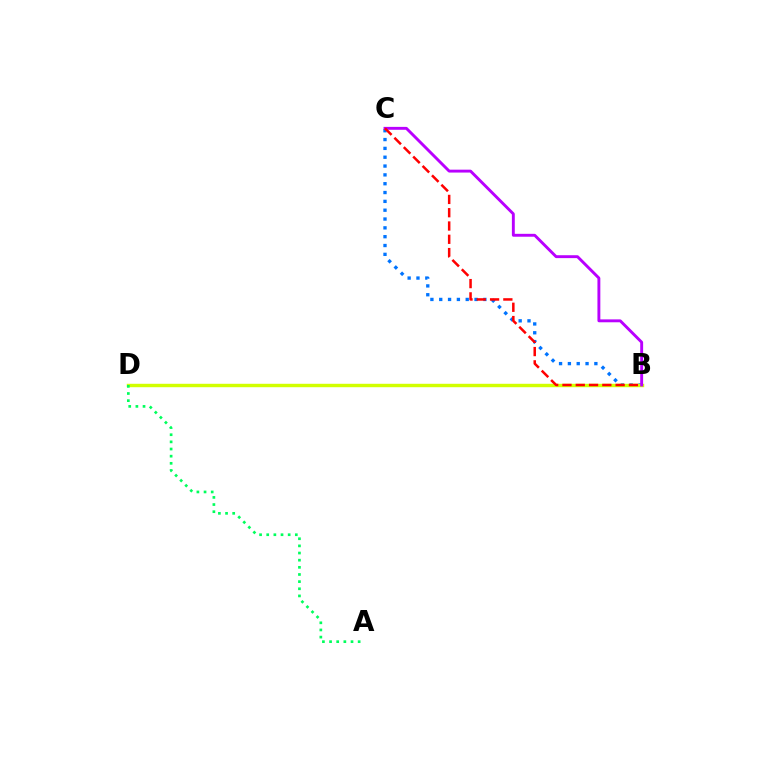{('B', 'C'): [{'color': '#0074ff', 'line_style': 'dotted', 'thickness': 2.4}, {'color': '#b900ff', 'line_style': 'solid', 'thickness': 2.09}, {'color': '#ff0000', 'line_style': 'dashed', 'thickness': 1.81}], ('B', 'D'): [{'color': '#d1ff00', 'line_style': 'solid', 'thickness': 2.47}], ('A', 'D'): [{'color': '#00ff5c', 'line_style': 'dotted', 'thickness': 1.94}]}